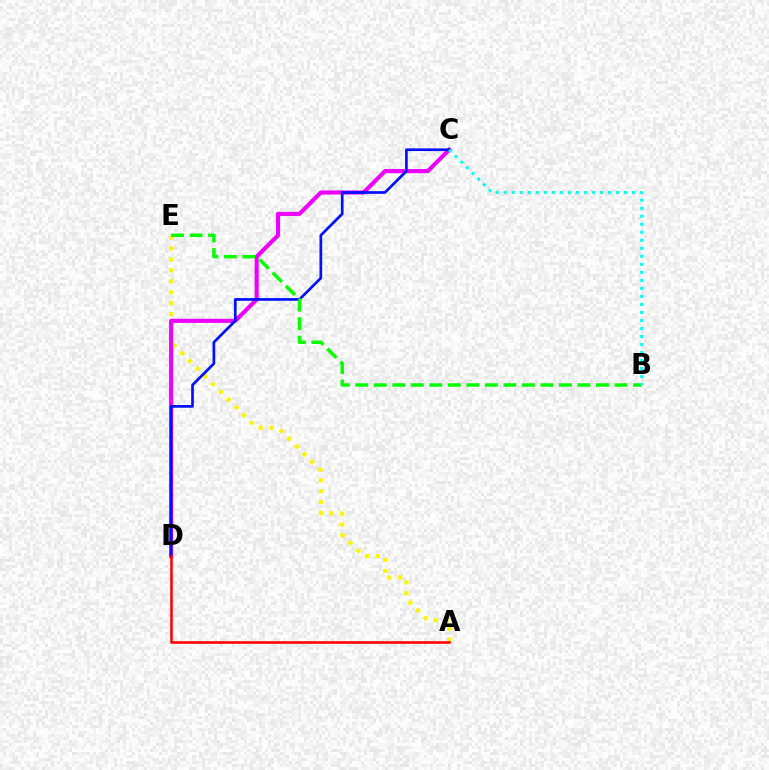{('A', 'E'): [{'color': '#fcf500', 'line_style': 'dotted', 'thickness': 2.97}], ('C', 'D'): [{'color': '#ee00ff', 'line_style': 'solid', 'thickness': 2.95}, {'color': '#0010ff', 'line_style': 'solid', 'thickness': 1.93}], ('B', 'E'): [{'color': '#08ff00', 'line_style': 'dashed', 'thickness': 2.52}], ('B', 'C'): [{'color': '#00fff6', 'line_style': 'dotted', 'thickness': 2.18}], ('A', 'D'): [{'color': '#ff0000', 'line_style': 'solid', 'thickness': 1.84}]}